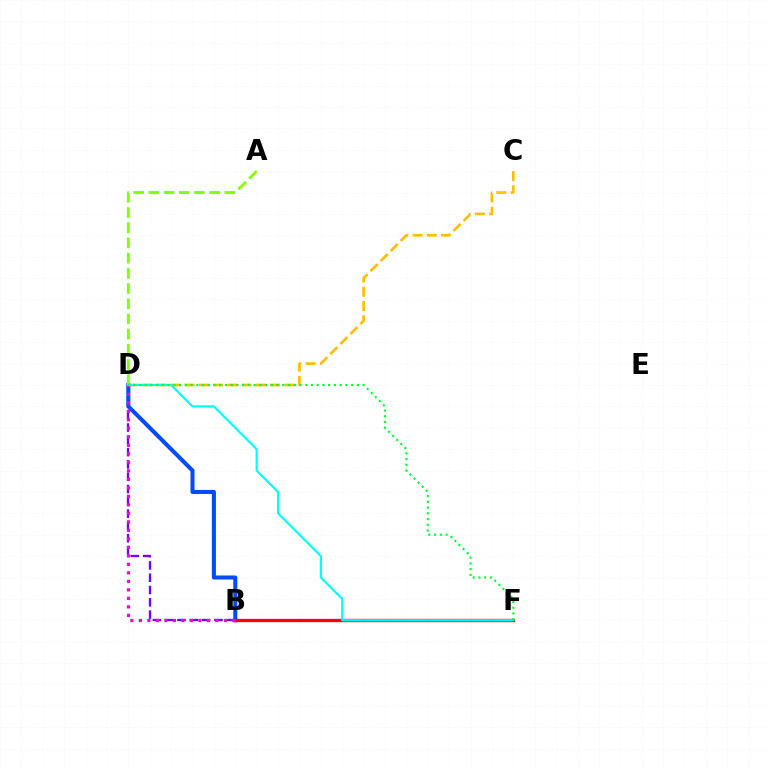{('B', 'D'): [{'color': '#7200ff', 'line_style': 'dashed', 'thickness': 1.67}, {'color': '#004bff', 'line_style': 'solid', 'thickness': 2.91}, {'color': '#ff00cf', 'line_style': 'dotted', 'thickness': 2.31}], ('A', 'D'): [{'color': '#84ff00', 'line_style': 'dashed', 'thickness': 2.06}], ('C', 'D'): [{'color': '#ffbd00', 'line_style': 'dashed', 'thickness': 1.93}], ('B', 'F'): [{'color': '#ff0000', 'line_style': 'solid', 'thickness': 2.39}], ('D', 'F'): [{'color': '#00fff6', 'line_style': 'solid', 'thickness': 1.57}, {'color': '#00ff39', 'line_style': 'dotted', 'thickness': 1.56}]}